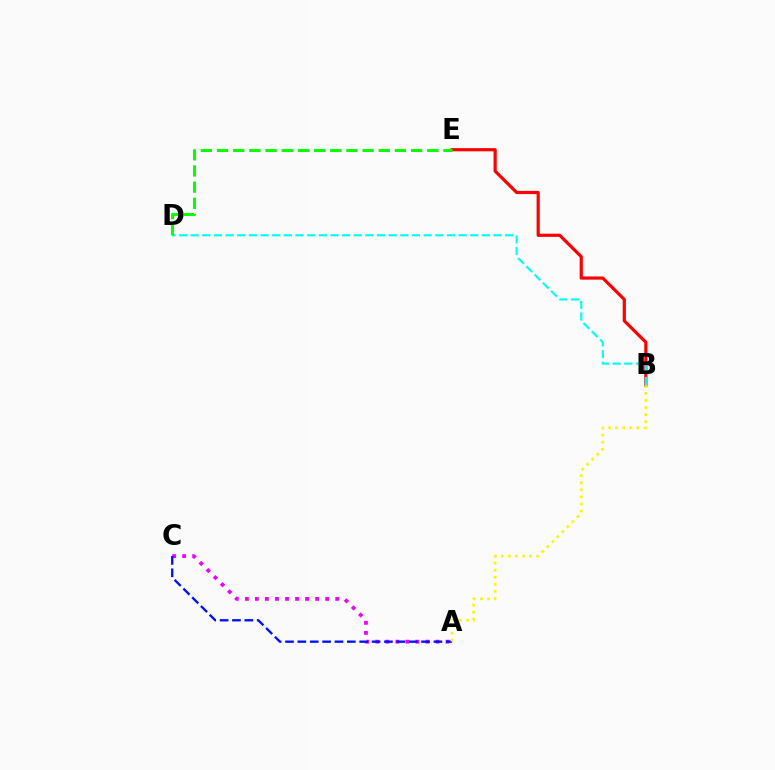{('B', 'E'): [{'color': '#ff0000', 'line_style': 'solid', 'thickness': 2.3}], ('A', 'C'): [{'color': '#ee00ff', 'line_style': 'dotted', 'thickness': 2.73}, {'color': '#0010ff', 'line_style': 'dashed', 'thickness': 1.68}], ('A', 'B'): [{'color': '#fcf500', 'line_style': 'dotted', 'thickness': 1.92}], ('B', 'D'): [{'color': '#00fff6', 'line_style': 'dashed', 'thickness': 1.58}], ('D', 'E'): [{'color': '#08ff00', 'line_style': 'dashed', 'thickness': 2.2}]}